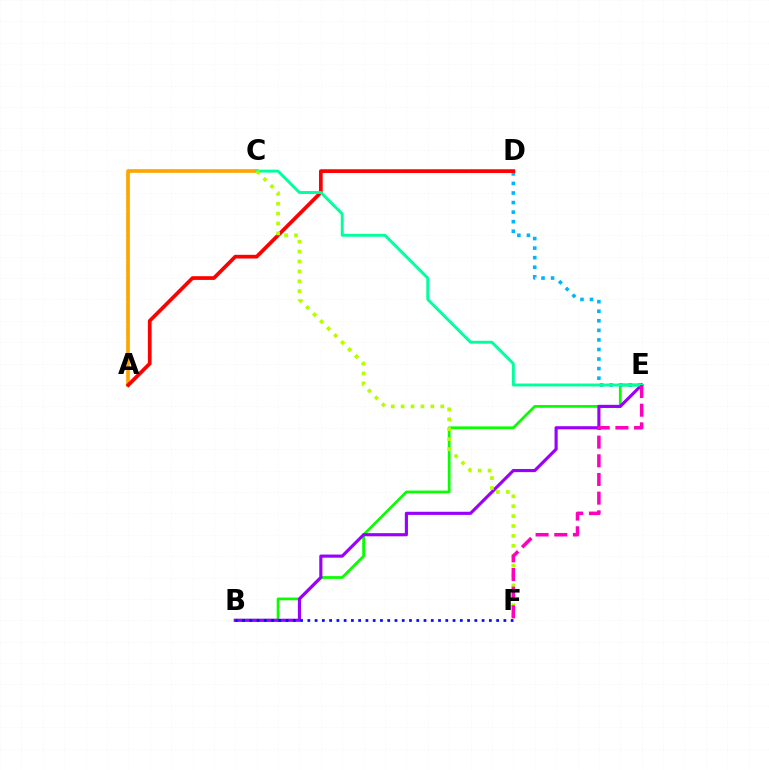{('B', 'E'): [{'color': '#08ff00', 'line_style': 'solid', 'thickness': 1.98}, {'color': '#9b00ff', 'line_style': 'solid', 'thickness': 2.26}], ('A', 'C'): [{'color': '#ffa500', 'line_style': 'solid', 'thickness': 2.64}], ('D', 'E'): [{'color': '#00b5ff', 'line_style': 'dotted', 'thickness': 2.6}], ('A', 'D'): [{'color': '#ff0000', 'line_style': 'solid', 'thickness': 2.68}], ('C', 'E'): [{'color': '#00ff9d', 'line_style': 'solid', 'thickness': 2.1}], ('C', 'F'): [{'color': '#b3ff00', 'line_style': 'dotted', 'thickness': 2.69}], ('E', 'F'): [{'color': '#ff00bd', 'line_style': 'dashed', 'thickness': 2.54}], ('B', 'F'): [{'color': '#0010ff', 'line_style': 'dotted', 'thickness': 1.97}]}